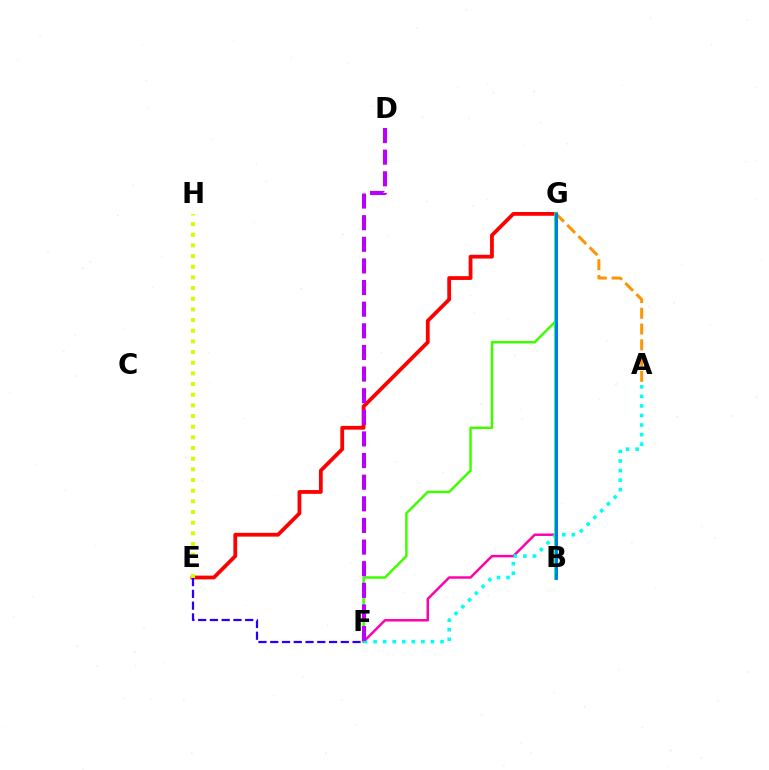{('F', 'G'): [{'color': '#ff00ac', 'line_style': 'solid', 'thickness': 1.77}, {'color': '#3dff00', 'line_style': 'solid', 'thickness': 1.78}], ('E', 'G'): [{'color': '#ff0000', 'line_style': 'solid', 'thickness': 2.72}], ('A', 'F'): [{'color': '#00fff6', 'line_style': 'dotted', 'thickness': 2.6}], ('E', 'H'): [{'color': '#d1ff00', 'line_style': 'dotted', 'thickness': 2.9}], ('E', 'F'): [{'color': '#2500ff', 'line_style': 'dashed', 'thickness': 1.6}], ('B', 'G'): [{'color': '#00ff5c', 'line_style': 'solid', 'thickness': 2.67}, {'color': '#0074ff', 'line_style': 'solid', 'thickness': 2.05}], ('A', 'G'): [{'color': '#ff9400', 'line_style': 'dashed', 'thickness': 2.14}], ('D', 'F'): [{'color': '#b900ff', 'line_style': 'dashed', 'thickness': 2.94}]}